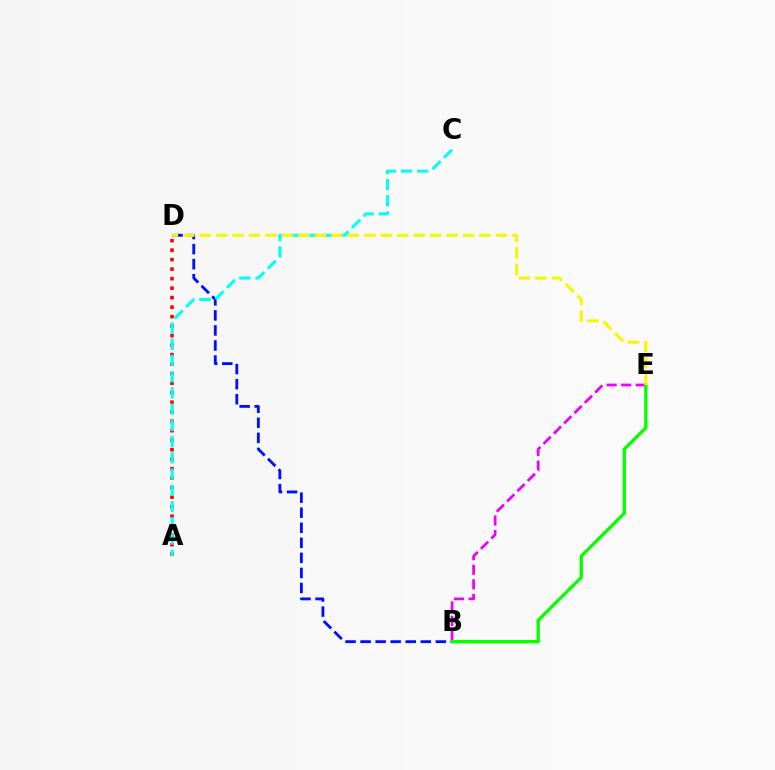{('B', 'D'): [{'color': '#0010ff', 'line_style': 'dashed', 'thickness': 2.04}], ('A', 'D'): [{'color': '#ff0000', 'line_style': 'dotted', 'thickness': 2.58}], ('B', 'E'): [{'color': '#ee00ff', 'line_style': 'dashed', 'thickness': 1.98}, {'color': '#08ff00', 'line_style': 'solid', 'thickness': 2.39}], ('A', 'C'): [{'color': '#00fff6', 'line_style': 'dashed', 'thickness': 2.21}], ('D', 'E'): [{'color': '#fcf500', 'line_style': 'dashed', 'thickness': 2.24}]}